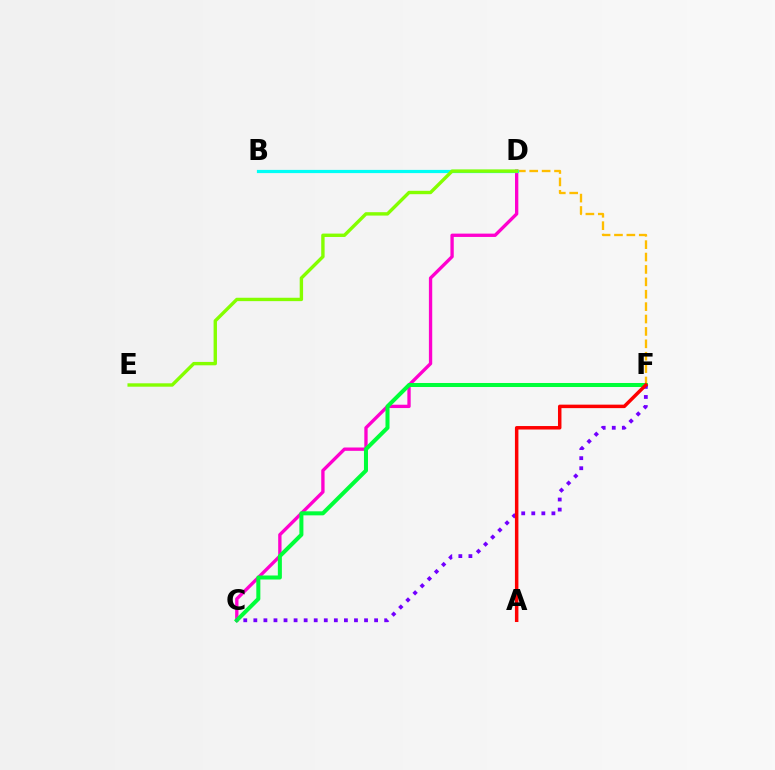{('B', 'D'): [{'color': '#004bff', 'line_style': 'dotted', 'thickness': 1.81}, {'color': '#00fff6', 'line_style': 'solid', 'thickness': 2.31}], ('C', 'D'): [{'color': '#ff00cf', 'line_style': 'solid', 'thickness': 2.4}], ('D', 'F'): [{'color': '#ffbd00', 'line_style': 'dashed', 'thickness': 1.68}], ('C', 'F'): [{'color': '#00ff39', 'line_style': 'solid', 'thickness': 2.9}, {'color': '#7200ff', 'line_style': 'dotted', 'thickness': 2.73}], ('A', 'F'): [{'color': '#ff0000', 'line_style': 'solid', 'thickness': 2.51}], ('D', 'E'): [{'color': '#84ff00', 'line_style': 'solid', 'thickness': 2.44}]}